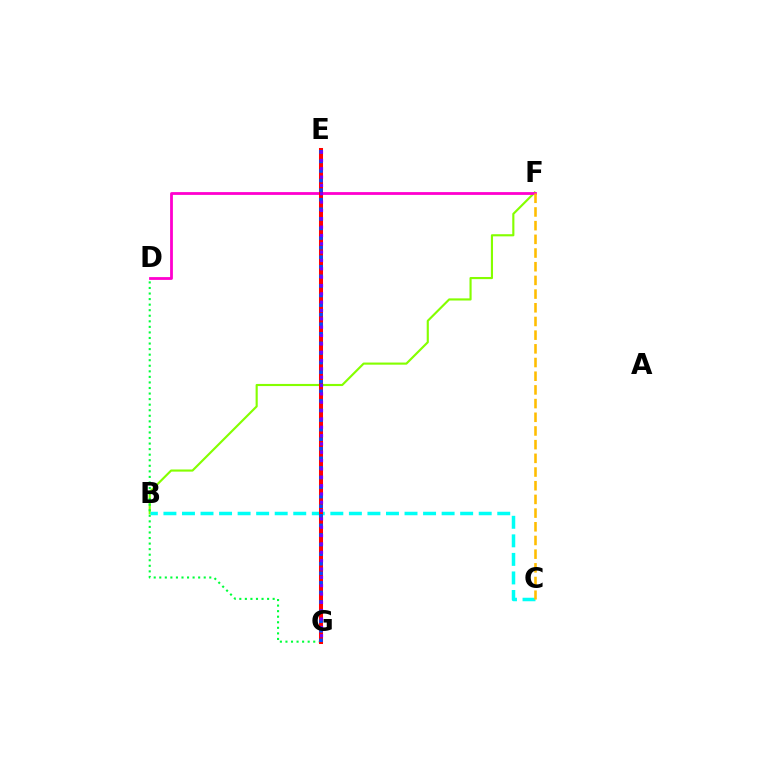{('B', 'F'): [{'color': '#84ff00', 'line_style': 'solid', 'thickness': 1.54}], ('D', 'F'): [{'color': '#ff00cf', 'line_style': 'solid', 'thickness': 2.01}], ('D', 'G'): [{'color': '#00ff39', 'line_style': 'dotted', 'thickness': 1.51}], ('B', 'C'): [{'color': '#00fff6', 'line_style': 'dashed', 'thickness': 2.52}], ('C', 'F'): [{'color': '#ffbd00', 'line_style': 'dashed', 'thickness': 1.86}], ('E', 'G'): [{'color': '#ff0000', 'line_style': 'solid', 'thickness': 2.91}, {'color': '#004bff', 'line_style': 'dotted', 'thickness': 2.6}, {'color': '#7200ff', 'line_style': 'dotted', 'thickness': 2.27}]}